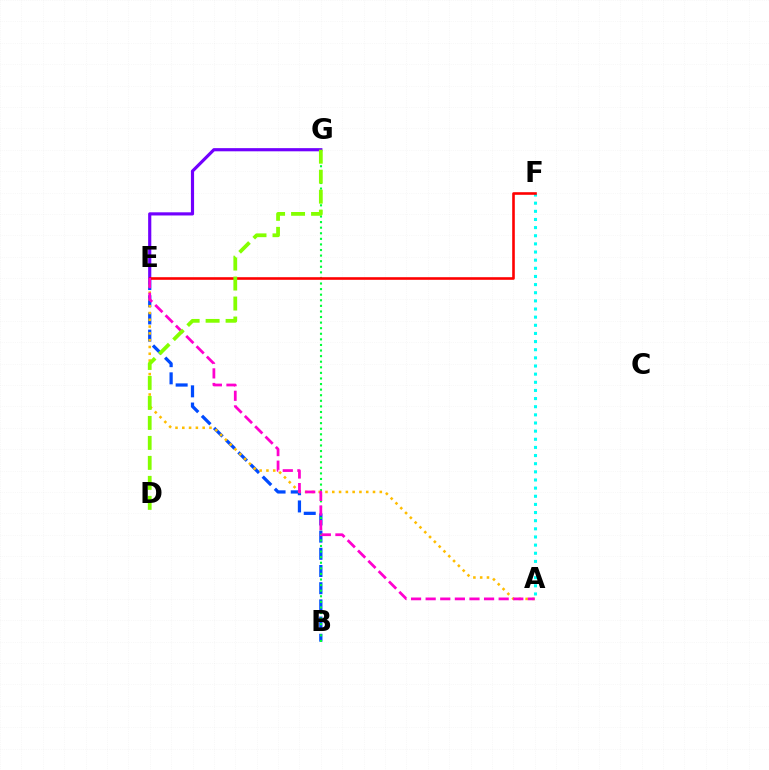{('B', 'E'): [{'color': '#004bff', 'line_style': 'dashed', 'thickness': 2.34}], ('B', 'G'): [{'color': '#00ff39', 'line_style': 'dotted', 'thickness': 1.52}], ('A', 'E'): [{'color': '#ffbd00', 'line_style': 'dotted', 'thickness': 1.84}, {'color': '#ff00cf', 'line_style': 'dashed', 'thickness': 1.98}], ('E', 'G'): [{'color': '#7200ff', 'line_style': 'solid', 'thickness': 2.28}], ('A', 'F'): [{'color': '#00fff6', 'line_style': 'dotted', 'thickness': 2.21}], ('E', 'F'): [{'color': '#ff0000', 'line_style': 'solid', 'thickness': 1.88}], ('D', 'G'): [{'color': '#84ff00', 'line_style': 'dashed', 'thickness': 2.72}]}